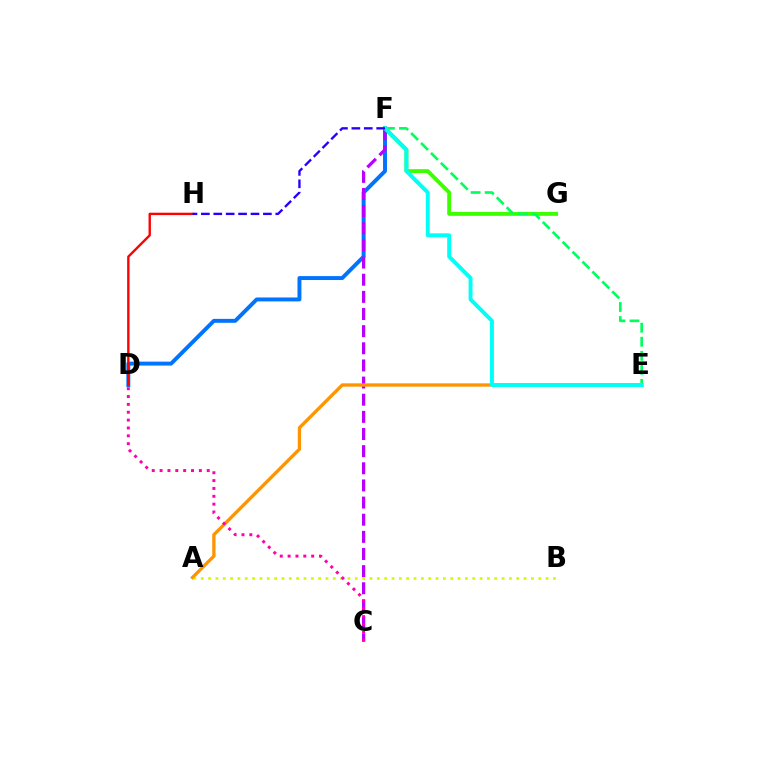{('D', 'F'): [{'color': '#0074ff', 'line_style': 'solid', 'thickness': 2.83}], ('A', 'B'): [{'color': '#d1ff00', 'line_style': 'dotted', 'thickness': 1.99}], ('F', 'G'): [{'color': '#3dff00', 'line_style': 'solid', 'thickness': 2.8}], ('C', 'F'): [{'color': '#b900ff', 'line_style': 'dashed', 'thickness': 2.33}], ('E', 'F'): [{'color': '#00ff5c', 'line_style': 'dashed', 'thickness': 1.91}, {'color': '#00fff6', 'line_style': 'solid', 'thickness': 2.82}], ('A', 'E'): [{'color': '#ff9400', 'line_style': 'solid', 'thickness': 2.39}], ('D', 'H'): [{'color': '#ff0000', 'line_style': 'solid', 'thickness': 1.71}], ('C', 'D'): [{'color': '#ff00ac', 'line_style': 'dotted', 'thickness': 2.13}], ('F', 'H'): [{'color': '#2500ff', 'line_style': 'dashed', 'thickness': 1.69}]}